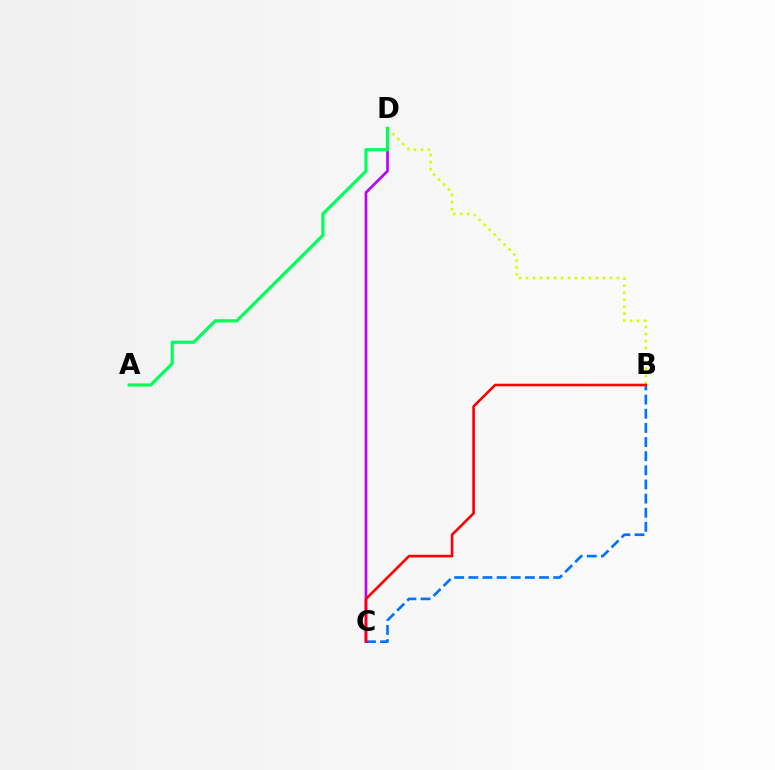{('B', 'C'): [{'color': '#0074ff', 'line_style': 'dashed', 'thickness': 1.92}, {'color': '#ff0000', 'line_style': 'solid', 'thickness': 1.88}], ('B', 'D'): [{'color': '#d1ff00', 'line_style': 'dotted', 'thickness': 1.9}], ('C', 'D'): [{'color': '#b900ff', 'line_style': 'solid', 'thickness': 1.91}], ('A', 'D'): [{'color': '#00ff5c', 'line_style': 'solid', 'thickness': 2.3}]}